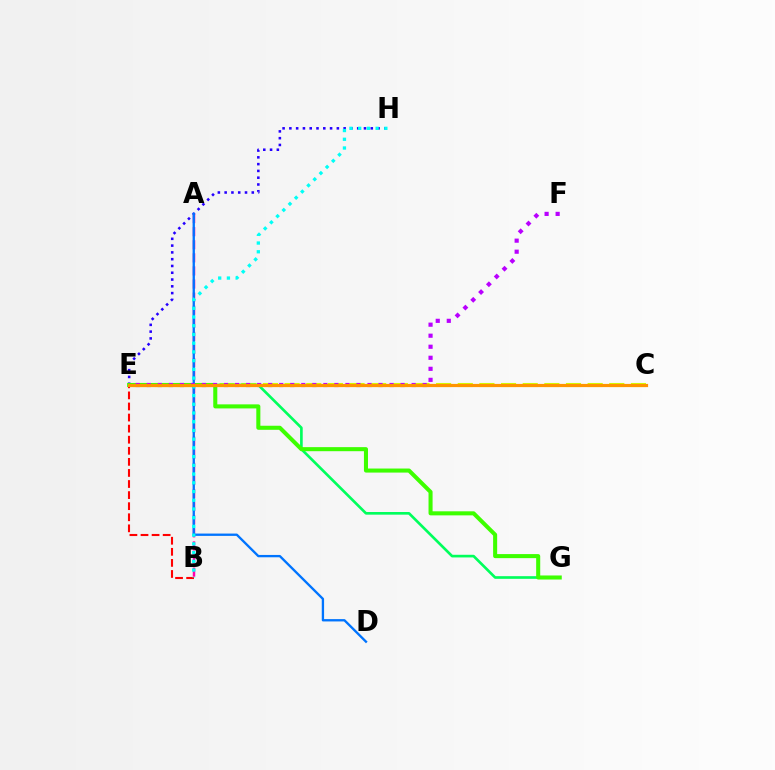{('A', 'B'): [{'color': '#ff00ac', 'line_style': 'dashed', 'thickness': 1.78}], ('E', 'H'): [{'color': '#2500ff', 'line_style': 'dotted', 'thickness': 1.84}], ('B', 'E'): [{'color': '#ff0000', 'line_style': 'dashed', 'thickness': 1.51}], ('C', 'E'): [{'color': '#d1ff00', 'line_style': 'dashed', 'thickness': 2.94}, {'color': '#ff9400', 'line_style': 'solid', 'thickness': 2.3}], ('A', 'D'): [{'color': '#0074ff', 'line_style': 'solid', 'thickness': 1.68}], ('E', 'G'): [{'color': '#00ff5c', 'line_style': 'solid', 'thickness': 1.91}, {'color': '#3dff00', 'line_style': 'solid', 'thickness': 2.92}], ('B', 'H'): [{'color': '#00fff6', 'line_style': 'dotted', 'thickness': 2.37}], ('E', 'F'): [{'color': '#b900ff', 'line_style': 'dotted', 'thickness': 3.0}]}